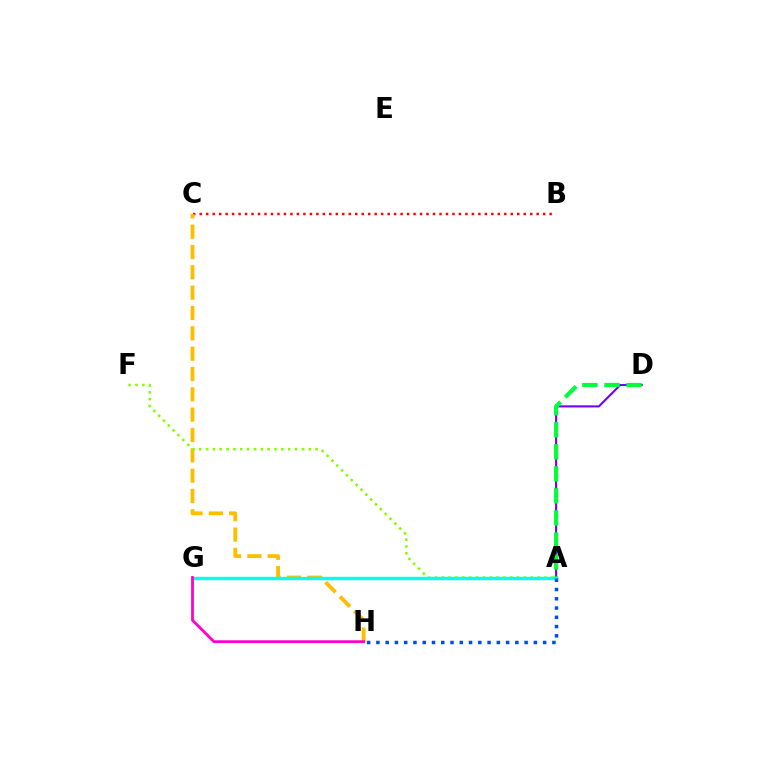{('B', 'C'): [{'color': '#ff0000', 'line_style': 'dotted', 'thickness': 1.76}], ('C', 'H'): [{'color': '#ffbd00', 'line_style': 'dashed', 'thickness': 2.76}], ('A', 'D'): [{'color': '#7200ff', 'line_style': 'solid', 'thickness': 1.51}, {'color': '#00ff39', 'line_style': 'dashed', 'thickness': 2.99}], ('A', 'F'): [{'color': '#84ff00', 'line_style': 'dotted', 'thickness': 1.86}], ('A', 'G'): [{'color': '#00fff6', 'line_style': 'solid', 'thickness': 2.43}], ('G', 'H'): [{'color': '#ff00cf', 'line_style': 'solid', 'thickness': 2.01}], ('A', 'H'): [{'color': '#004bff', 'line_style': 'dotted', 'thickness': 2.52}]}